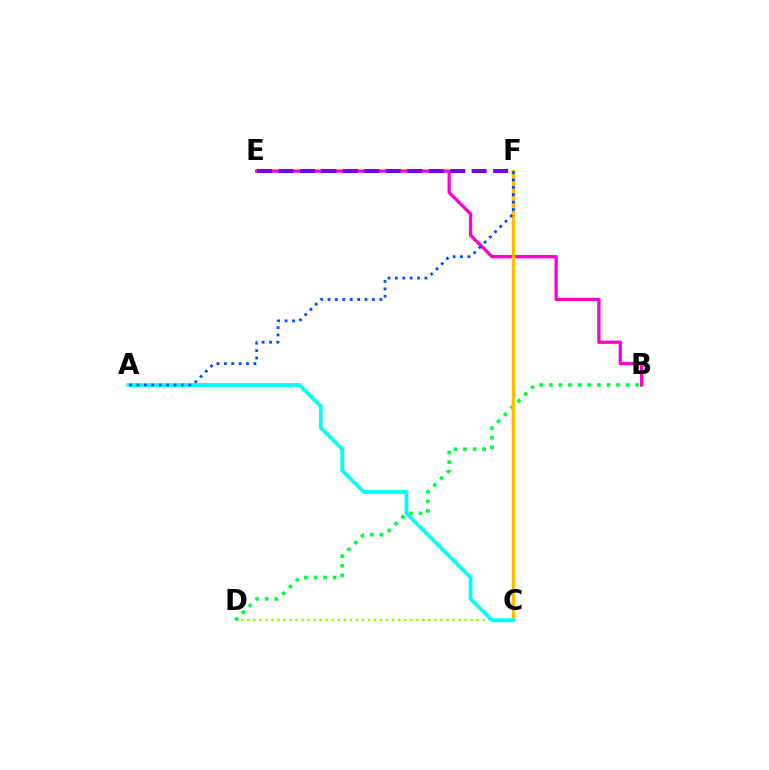{('B', 'E'): [{'color': '#ff00cf', 'line_style': 'solid', 'thickness': 2.37}], ('C', 'F'): [{'color': '#ff0000', 'line_style': 'dotted', 'thickness': 2.25}, {'color': '#ffbd00', 'line_style': 'solid', 'thickness': 2.44}], ('C', 'D'): [{'color': '#84ff00', 'line_style': 'dotted', 'thickness': 1.64}], ('B', 'D'): [{'color': '#00ff39', 'line_style': 'dotted', 'thickness': 2.61}], ('E', 'F'): [{'color': '#7200ff', 'line_style': 'dashed', 'thickness': 2.92}], ('A', 'C'): [{'color': '#00fff6', 'line_style': 'solid', 'thickness': 2.72}], ('A', 'F'): [{'color': '#004bff', 'line_style': 'dotted', 'thickness': 2.01}]}